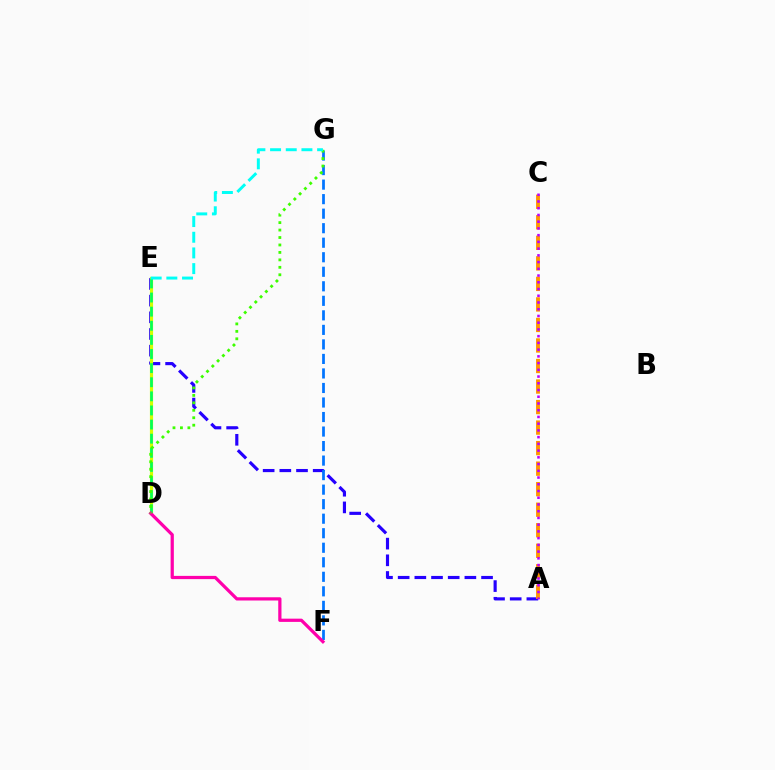{('A', 'E'): [{'color': '#2500ff', 'line_style': 'dashed', 'thickness': 2.27}], ('D', 'E'): [{'color': '#ff0000', 'line_style': 'dashed', 'thickness': 2.06}, {'color': '#d1ff00', 'line_style': 'solid', 'thickness': 2.29}, {'color': '#00ff5c', 'line_style': 'dashed', 'thickness': 1.92}], ('F', 'G'): [{'color': '#0074ff', 'line_style': 'dashed', 'thickness': 1.97}], ('A', 'C'): [{'color': '#ff9400', 'line_style': 'dashed', 'thickness': 2.79}, {'color': '#b900ff', 'line_style': 'dotted', 'thickness': 1.83}], ('D', 'F'): [{'color': '#ff00ac', 'line_style': 'solid', 'thickness': 2.33}], ('D', 'G'): [{'color': '#3dff00', 'line_style': 'dotted', 'thickness': 2.02}], ('E', 'G'): [{'color': '#00fff6', 'line_style': 'dashed', 'thickness': 2.13}]}